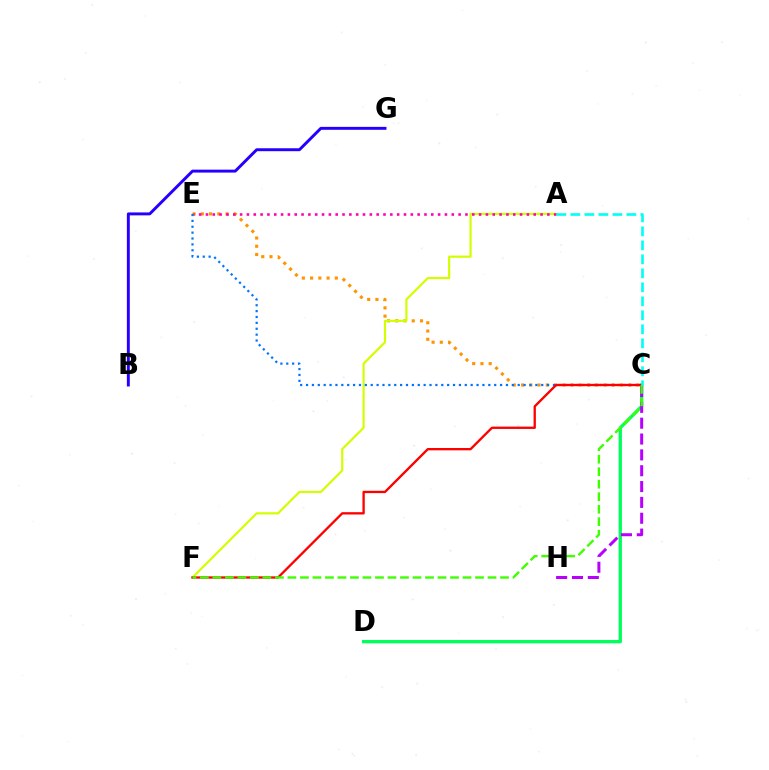{('C', 'E'): [{'color': '#ff9400', 'line_style': 'dotted', 'thickness': 2.24}, {'color': '#0074ff', 'line_style': 'dotted', 'thickness': 1.6}], ('A', 'F'): [{'color': '#d1ff00', 'line_style': 'solid', 'thickness': 1.57}], ('A', 'E'): [{'color': '#ff00ac', 'line_style': 'dotted', 'thickness': 1.86}], ('C', 'D'): [{'color': '#00ff5c', 'line_style': 'solid', 'thickness': 2.39}], ('C', 'H'): [{'color': '#b900ff', 'line_style': 'dashed', 'thickness': 2.15}], ('B', 'G'): [{'color': '#2500ff', 'line_style': 'solid', 'thickness': 2.11}], ('C', 'F'): [{'color': '#ff0000', 'line_style': 'solid', 'thickness': 1.68}, {'color': '#3dff00', 'line_style': 'dashed', 'thickness': 1.7}], ('A', 'C'): [{'color': '#00fff6', 'line_style': 'dashed', 'thickness': 1.9}]}